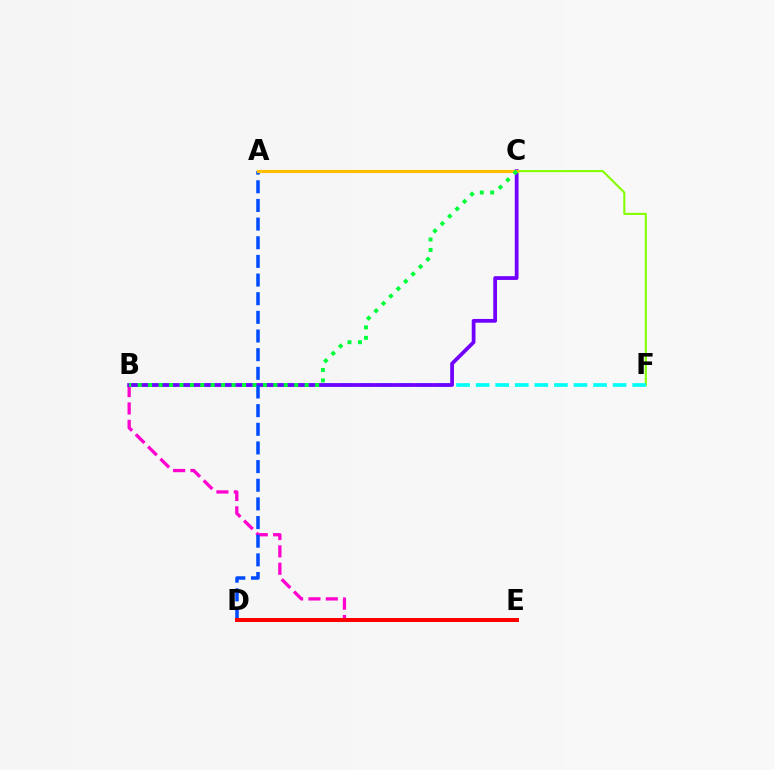{('B', 'E'): [{'color': '#ff00cf', 'line_style': 'dashed', 'thickness': 2.36}], ('C', 'F'): [{'color': '#84ff00', 'line_style': 'solid', 'thickness': 1.51}], ('B', 'F'): [{'color': '#00fff6', 'line_style': 'dashed', 'thickness': 2.66}], ('B', 'C'): [{'color': '#7200ff', 'line_style': 'solid', 'thickness': 2.7}, {'color': '#00ff39', 'line_style': 'dotted', 'thickness': 2.84}], ('A', 'D'): [{'color': '#004bff', 'line_style': 'dashed', 'thickness': 2.53}], ('A', 'C'): [{'color': '#ffbd00', 'line_style': 'solid', 'thickness': 2.26}], ('D', 'E'): [{'color': '#ff0000', 'line_style': 'solid', 'thickness': 2.88}]}